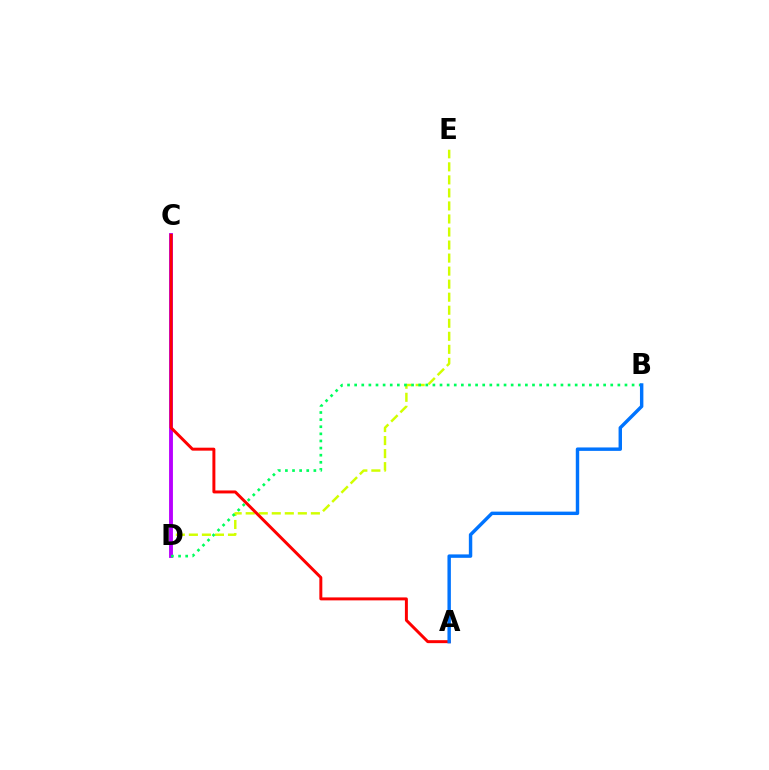{('D', 'E'): [{'color': '#d1ff00', 'line_style': 'dashed', 'thickness': 1.77}], ('C', 'D'): [{'color': '#b900ff', 'line_style': 'solid', 'thickness': 2.78}], ('B', 'D'): [{'color': '#00ff5c', 'line_style': 'dotted', 'thickness': 1.93}], ('A', 'C'): [{'color': '#ff0000', 'line_style': 'solid', 'thickness': 2.13}], ('A', 'B'): [{'color': '#0074ff', 'line_style': 'solid', 'thickness': 2.47}]}